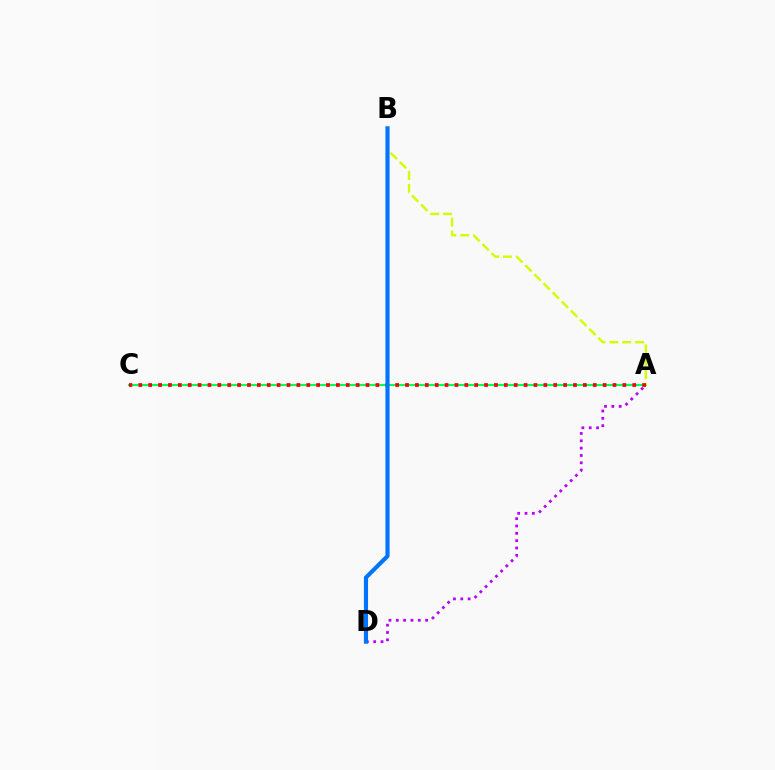{('A', 'C'): [{'color': '#00ff5c', 'line_style': 'solid', 'thickness': 1.52}, {'color': '#ff0000', 'line_style': 'dotted', 'thickness': 2.68}], ('A', 'D'): [{'color': '#b900ff', 'line_style': 'dotted', 'thickness': 1.99}], ('A', 'B'): [{'color': '#d1ff00', 'line_style': 'dashed', 'thickness': 1.75}], ('B', 'D'): [{'color': '#0074ff', 'line_style': 'solid', 'thickness': 2.98}]}